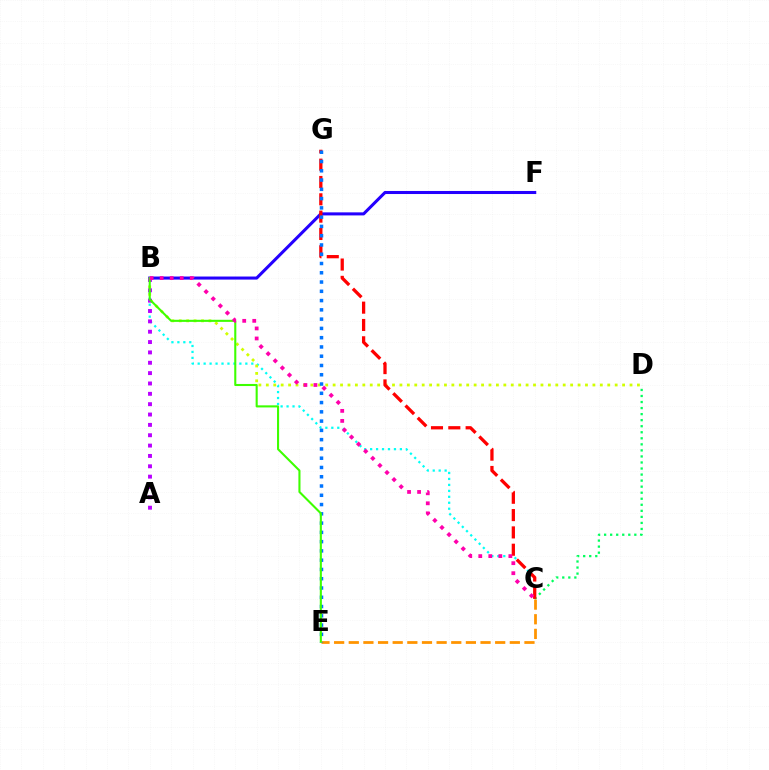{('C', 'D'): [{'color': '#00ff5c', 'line_style': 'dotted', 'thickness': 1.64}], ('B', 'C'): [{'color': '#00fff6', 'line_style': 'dotted', 'thickness': 1.62}, {'color': '#ff00ac', 'line_style': 'dotted', 'thickness': 2.73}], ('B', 'D'): [{'color': '#d1ff00', 'line_style': 'dotted', 'thickness': 2.02}], ('C', 'E'): [{'color': '#ff9400', 'line_style': 'dashed', 'thickness': 1.99}], ('B', 'F'): [{'color': '#2500ff', 'line_style': 'solid', 'thickness': 2.2}], ('A', 'B'): [{'color': '#b900ff', 'line_style': 'dotted', 'thickness': 2.81}], ('C', 'G'): [{'color': '#ff0000', 'line_style': 'dashed', 'thickness': 2.35}], ('E', 'G'): [{'color': '#0074ff', 'line_style': 'dotted', 'thickness': 2.52}], ('B', 'E'): [{'color': '#3dff00', 'line_style': 'solid', 'thickness': 1.5}]}